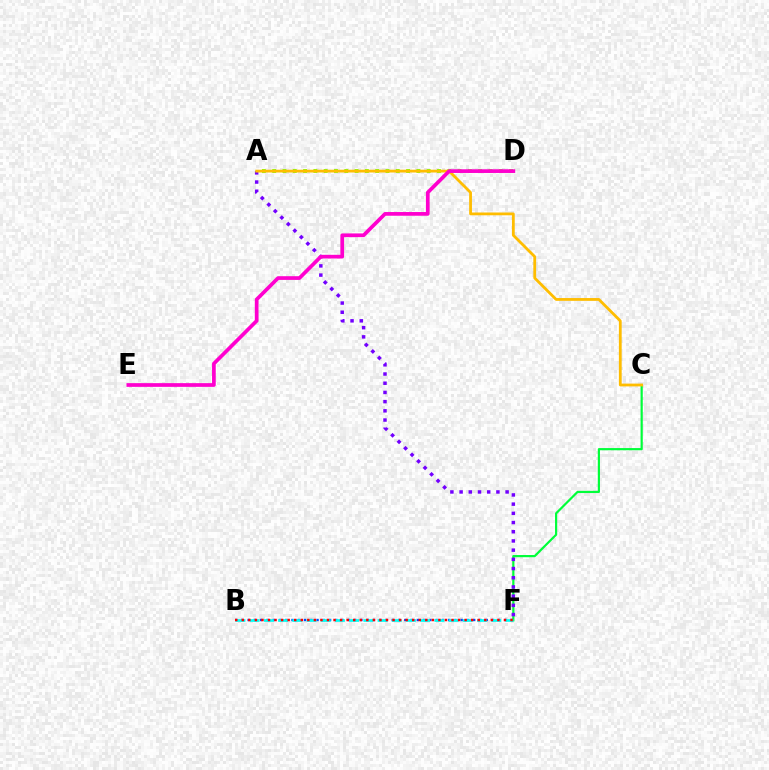{('C', 'F'): [{'color': '#00ff39', 'line_style': 'solid', 'thickness': 1.58}], ('A', 'D'): [{'color': '#84ff00', 'line_style': 'dotted', 'thickness': 2.8}], ('A', 'F'): [{'color': '#7200ff', 'line_style': 'dotted', 'thickness': 2.5}], ('A', 'C'): [{'color': '#ffbd00', 'line_style': 'solid', 'thickness': 2.01}], ('B', 'F'): [{'color': '#004bff', 'line_style': 'dotted', 'thickness': 1.7}, {'color': '#00fff6', 'line_style': 'dashed', 'thickness': 1.93}, {'color': '#ff0000', 'line_style': 'dotted', 'thickness': 1.78}], ('D', 'E'): [{'color': '#ff00cf', 'line_style': 'solid', 'thickness': 2.67}]}